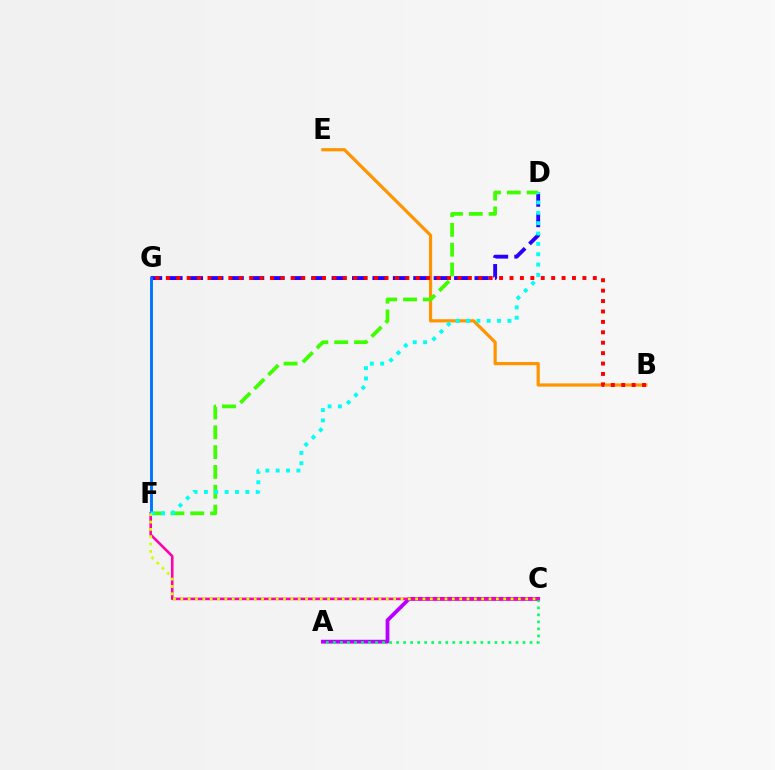{('A', 'C'): [{'color': '#b900ff', 'line_style': 'solid', 'thickness': 2.74}, {'color': '#00ff5c', 'line_style': 'dotted', 'thickness': 1.91}], ('D', 'G'): [{'color': '#2500ff', 'line_style': 'dashed', 'thickness': 2.77}], ('B', 'E'): [{'color': '#ff9400', 'line_style': 'solid', 'thickness': 2.3}], ('C', 'F'): [{'color': '#ff00ac', 'line_style': 'solid', 'thickness': 1.87}, {'color': '#d1ff00', 'line_style': 'dotted', 'thickness': 1.99}], ('D', 'F'): [{'color': '#3dff00', 'line_style': 'dashed', 'thickness': 2.69}, {'color': '#00fff6', 'line_style': 'dotted', 'thickness': 2.81}], ('B', 'G'): [{'color': '#ff0000', 'line_style': 'dotted', 'thickness': 2.83}], ('F', 'G'): [{'color': '#0074ff', 'line_style': 'solid', 'thickness': 2.09}]}